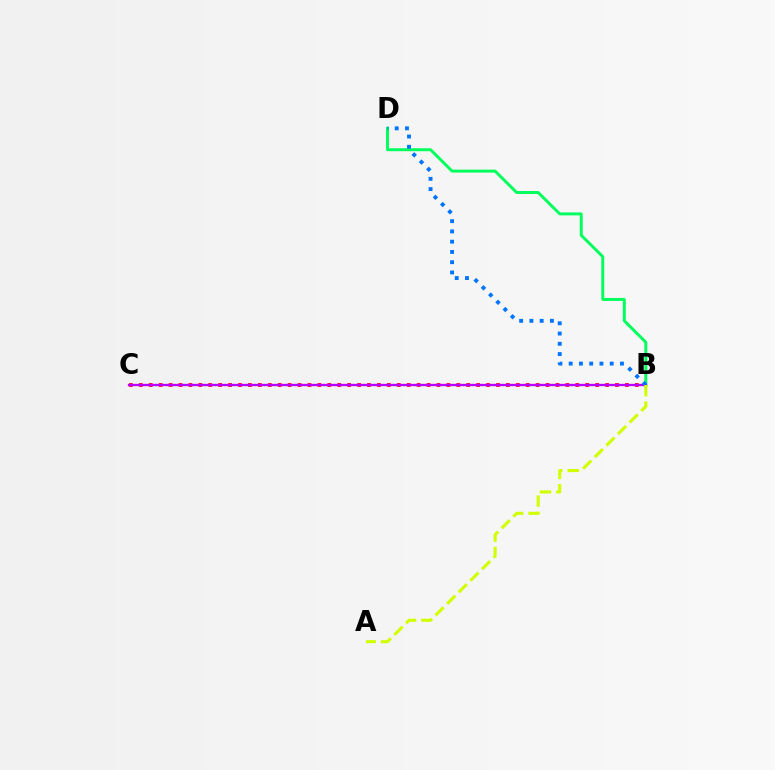{('B', 'C'): [{'color': '#ff0000', 'line_style': 'dotted', 'thickness': 2.7}, {'color': '#b900ff', 'line_style': 'solid', 'thickness': 1.67}], ('B', 'D'): [{'color': '#00ff5c', 'line_style': 'solid', 'thickness': 2.12}, {'color': '#0074ff', 'line_style': 'dotted', 'thickness': 2.79}], ('A', 'B'): [{'color': '#d1ff00', 'line_style': 'dashed', 'thickness': 2.23}]}